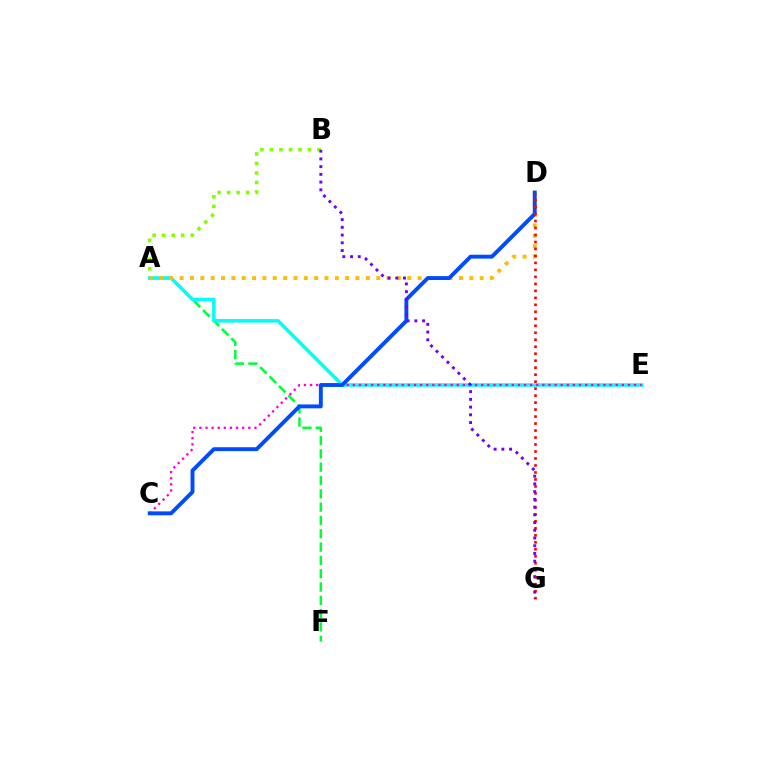{('A', 'B'): [{'color': '#84ff00', 'line_style': 'dotted', 'thickness': 2.59}], ('A', 'F'): [{'color': '#00ff39', 'line_style': 'dashed', 'thickness': 1.81}], ('A', 'E'): [{'color': '#00fff6', 'line_style': 'solid', 'thickness': 2.54}], ('C', 'E'): [{'color': '#ff00cf', 'line_style': 'dotted', 'thickness': 1.66}], ('A', 'D'): [{'color': '#ffbd00', 'line_style': 'dotted', 'thickness': 2.81}], ('C', 'D'): [{'color': '#004bff', 'line_style': 'solid', 'thickness': 2.81}], ('D', 'G'): [{'color': '#ff0000', 'line_style': 'dotted', 'thickness': 1.9}], ('B', 'G'): [{'color': '#7200ff', 'line_style': 'dotted', 'thickness': 2.1}]}